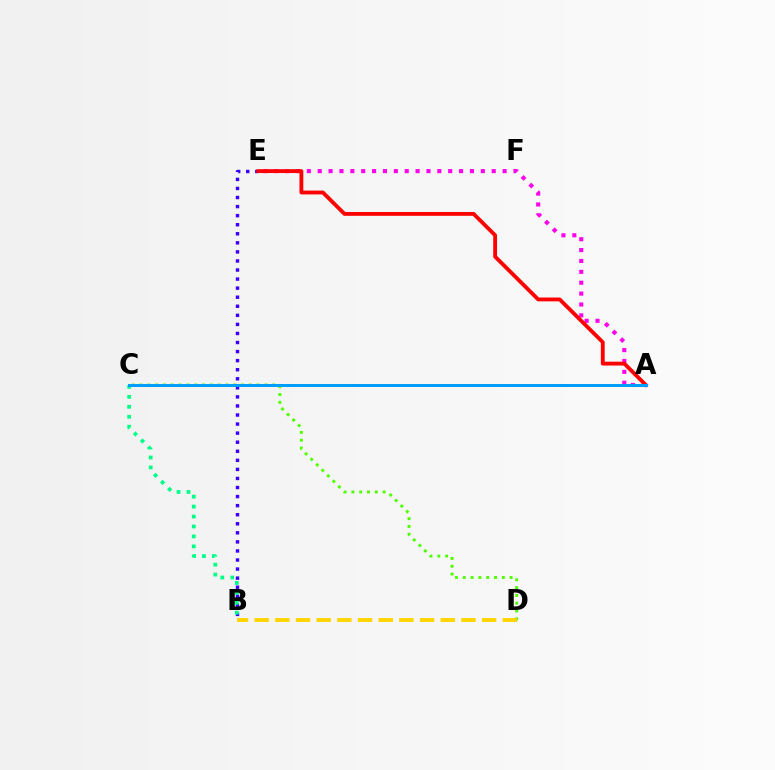{('C', 'D'): [{'color': '#4fff00', 'line_style': 'dotted', 'thickness': 2.12}], ('B', 'E'): [{'color': '#3700ff', 'line_style': 'dotted', 'thickness': 2.46}], ('A', 'E'): [{'color': '#ff00ed', 'line_style': 'dotted', 'thickness': 2.95}, {'color': '#ff0000', 'line_style': 'solid', 'thickness': 2.76}], ('B', 'C'): [{'color': '#00ff86', 'line_style': 'dotted', 'thickness': 2.7}], ('A', 'C'): [{'color': '#009eff', 'line_style': 'solid', 'thickness': 2.16}], ('B', 'D'): [{'color': '#ffd500', 'line_style': 'dashed', 'thickness': 2.81}]}